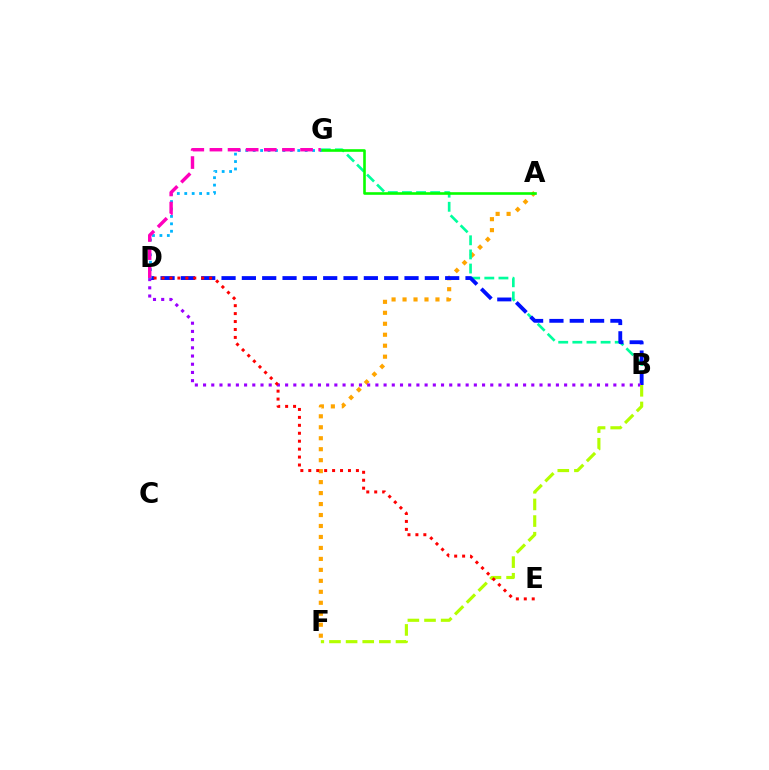{('A', 'F'): [{'color': '#ffa500', 'line_style': 'dotted', 'thickness': 2.98}], ('B', 'G'): [{'color': '#00ff9d', 'line_style': 'dashed', 'thickness': 1.92}], ('A', 'G'): [{'color': '#08ff00', 'line_style': 'solid', 'thickness': 1.88}], ('B', 'D'): [{'color': '#0010ff', 'line_style': 'dashed', 'thickness': 2.76}, {'color': '#9b00ff', 'line_style': 'dotted', 'thickness': 2.23}], ('D', 'G'): [{'color': '#00b5ff', 'line_style': 'dotted', 'thickness': 2.02}, {'color': '#ff00bd', 'line_style': 'dashed', 'thickness': 2.46}], ('B', 'F'): [{'color': '#b3ff00', 'line_style': 'dashed', 'thickness': 2.26}], ('D', 'E'): [{'color': '#ff0000', 'line_style': 'dotted', 'thickness': 2.16}]}